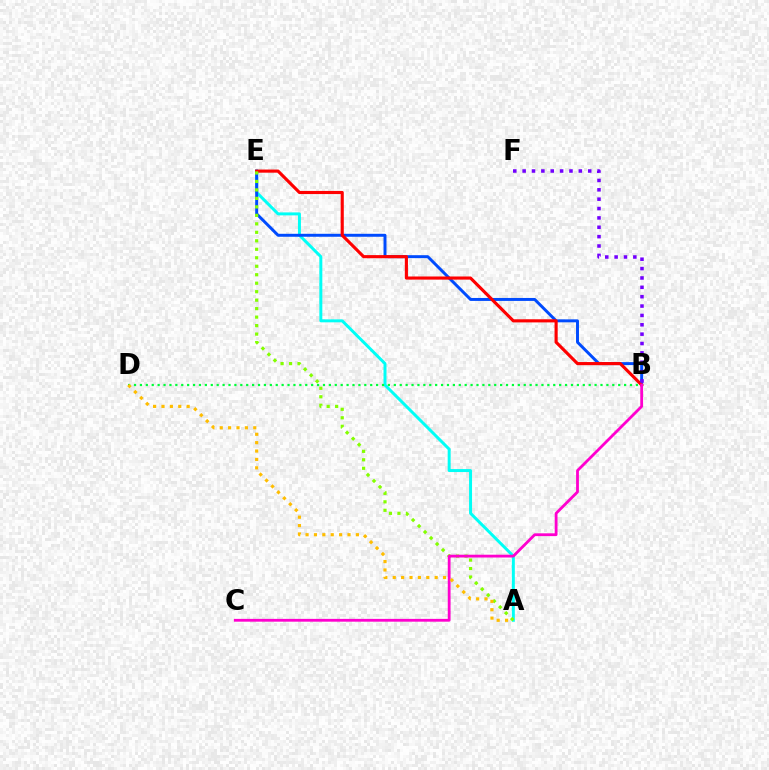{('A', 'E'): [{'color': '#00fff6', 'line_style': 'solid', 'thickness': 2.14}, {'color': '#84ff00', 'line_style': 'dotted', 'thickness': 2.3}], ('B', 'E'): [{'color': '#004bff', 'line_style': 'solid', 'thickness': 2.13}, {'color': '#ff0000', 'line_style': 'solid', 'thickness': 2.25}], ('B', 'D'): [{'color': '#00ff39', 'line_style': 'dotted', 'thickness': 1.6}], ('B', 'F'): [{'color': '#7200ff', 'line_style': 'dotted', 'thickness': 2.55}], ('B', 'C'): [{'color': '#ff00cf', 'line_style': 'solid', 'thickness': 2.02}], ('A', 'D'): [{'color': '#ffbd00', 'line_style': 'dotted', 'thickness': 2.28}]}